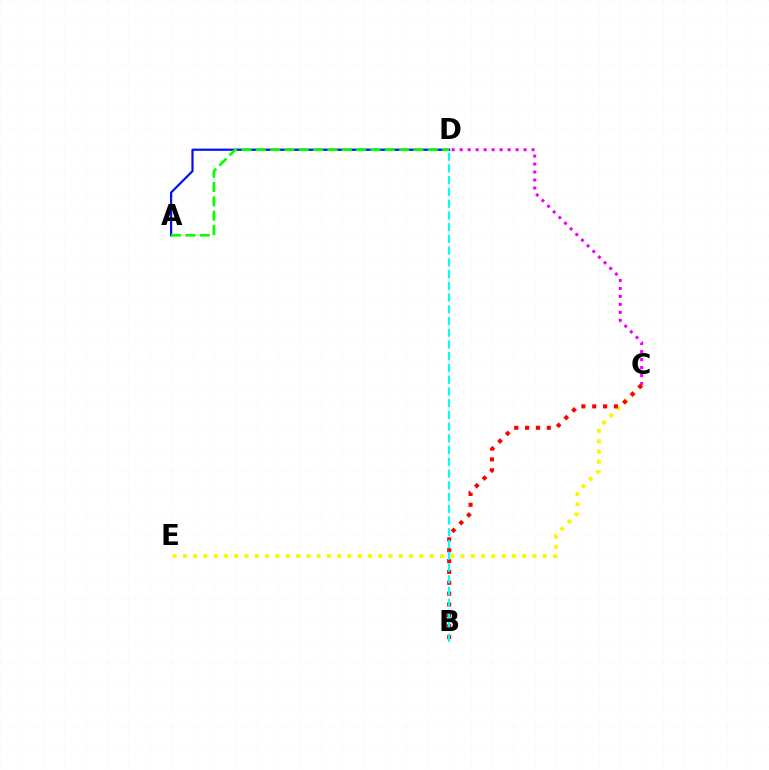{('C', 'D'): [{'color': '#ee00ff', 'line_style': 'dotted', 'thickness': 2.17}], ('C', 'E'): [{'color': '#fcf500', 'line_style': 'dotted', 'thickness': 2.79}], ('A', 'D'): [{'color': '#0010ff', 'line_style': 'solid', 'thickness': 1.58}, {'color': '#08ff00', 'line_style': 'dashed', 'thickness': 1.95}], ('B', 'C'): [{'color': '#ff0000', 'line_style': 'dotted', 'thickness': 2.95}], ('B', 'D'): [{'color': '#00fff6', 'line_style': 'dashed', 'thickness': 1.59}]}